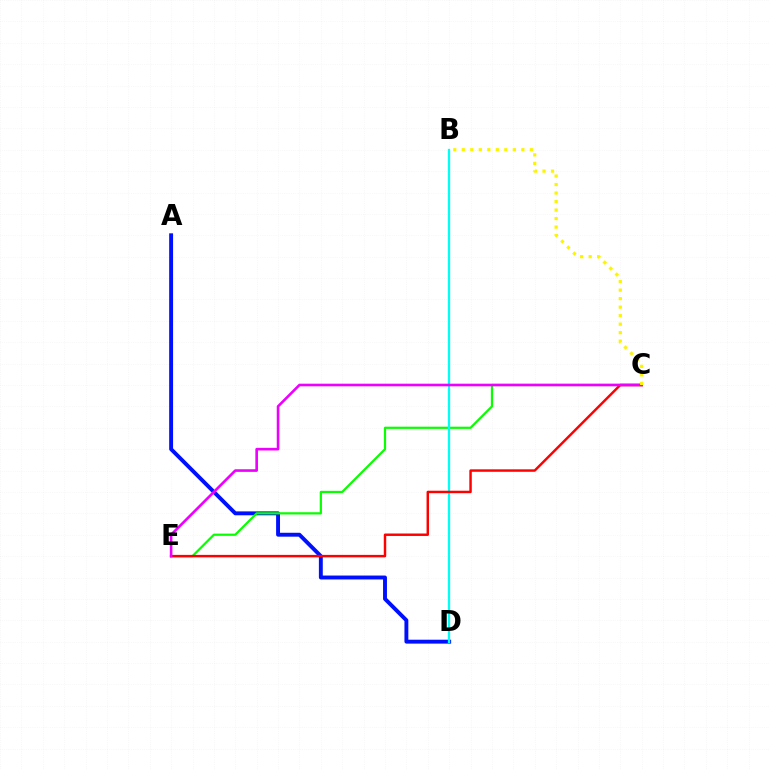{('A', 'D'): [{'color': '#0010ff', 'line_style': 'solid', 'thickness': 2.81}], ('C', 'E'): [{'color': '#08ff00', 'line_style': 'solid', 'thickness': 1.59}, {'color': '#ff0000', 'line_style': 'solid', 'thickness': 1.77}, {'color': '#ee00ff', 'line_style': 'solid', 'thickness': 1.89}], ('B', 'D'): [{'color': '#00fff6', 'line_style': 'solid', 'thickness': 1.65}], ('B', 'C'): [{'color': '#fcf500', 'line_style': 'dotted', 'thickness': 2.31}]}